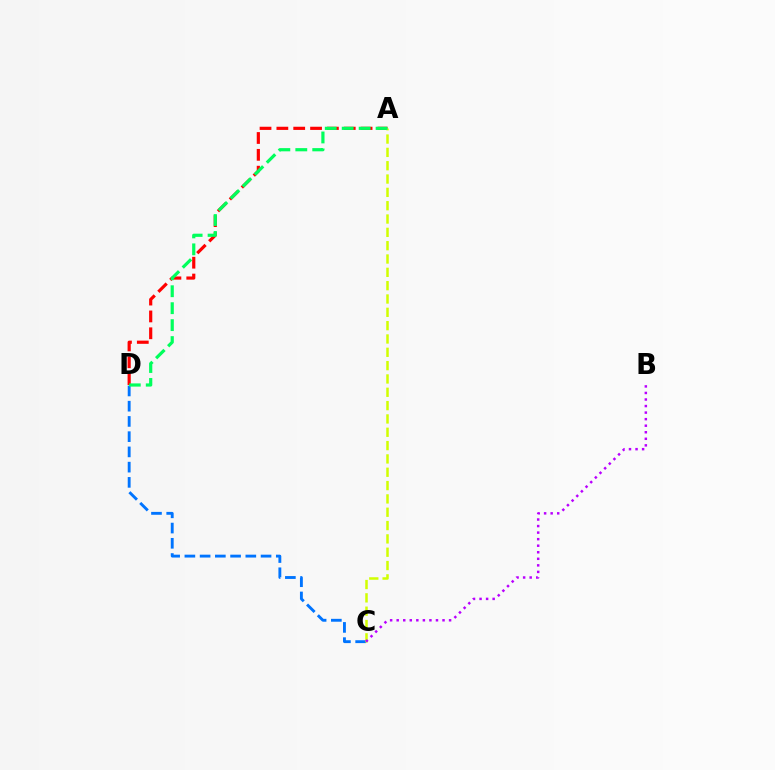{('A', 'D'): [{'color': '#ff0000', 'line_style': 'dashed', 'thickness': 2.29}, {'color': '#00ff5c', 'line_style': 'dashed', 'thickness': 2.3}], ('C', 'D'): [{'color': '#0074ff', 'line_style': 'dashed', 'thickness': 2.07}], ('A', 'C'): [{'color': '#d1ff00', 'line_style': 'dashed', 'thickness': 1.81}], ('B', 'C'): [{'color': '#b900ff', 'line_style': 'dotted', 'thickness': 1.78}]}